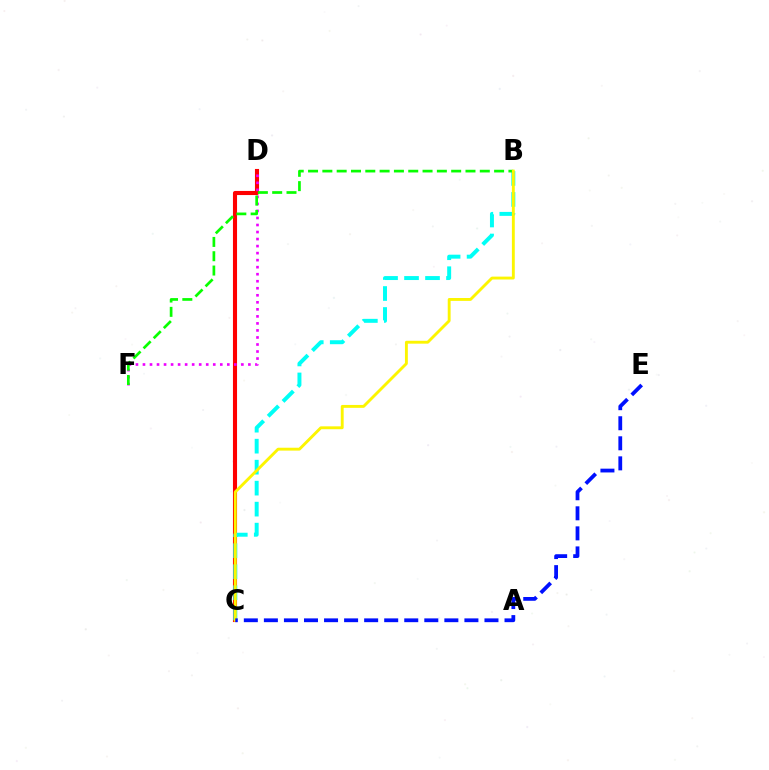{('C', 'D'): [{'color': '#ff0000', 'line_style': 'solid', 'thickness': 2.95}], ('B', 'C'): [{'color': '#00fff6', 'line_style': 'dashed', 'thickness': 2.85}, {'color': '#fcf500', 'line_style': 'solid', 'thickness': 2.07}], ('D', 'F'): [{'color': '#ee00ff', 'line_style': 'dotted', 'thickness': 1.91}], ('B', 'F'): [{'color': '#08ff00', 'line_style': 'dashed', 'thickness': 1.94}], ('C', 'E'): [{'color': '#0010ff', 'line_style': 'dashed', 'thickness': 2.72}]}